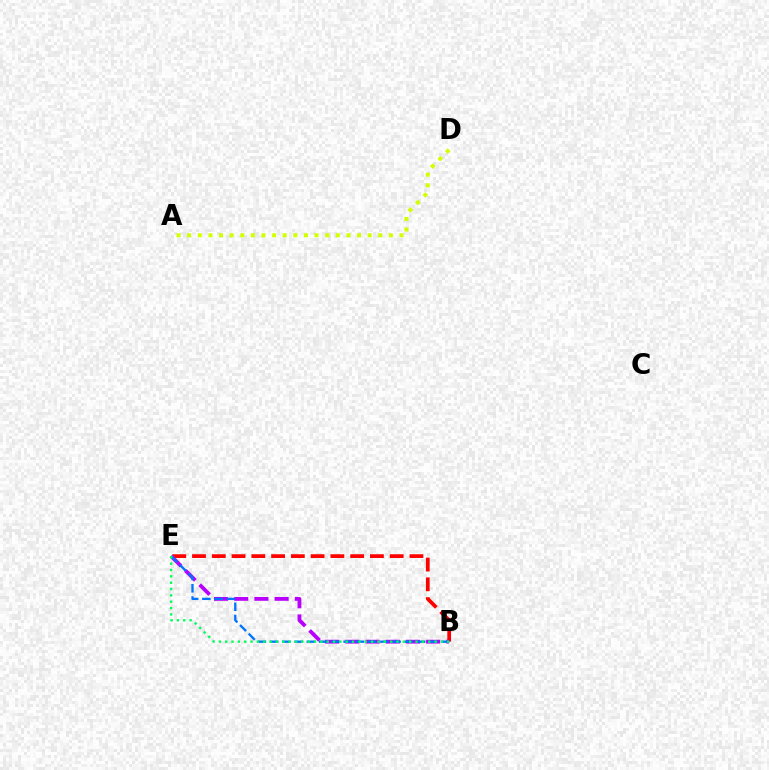{('A', 'D'): [{'color': '#d1ff00', 'line_style': 'dotted', 'thickness': 2.88}], ('B', 'E'): [{'color': '#ff0000', 'line_style': 'dashed', 'thickness': 2.69}, {'color': '#b900ff', 'line_style': 'dashed', 'thickness': 2.74}, {'color': '#0074ff', 'line_style': 'dashed', 'thickness': 1.66}, {'color': '#00ff5c', 'line_style': 'dotted', 'thickness': 1.72}]}